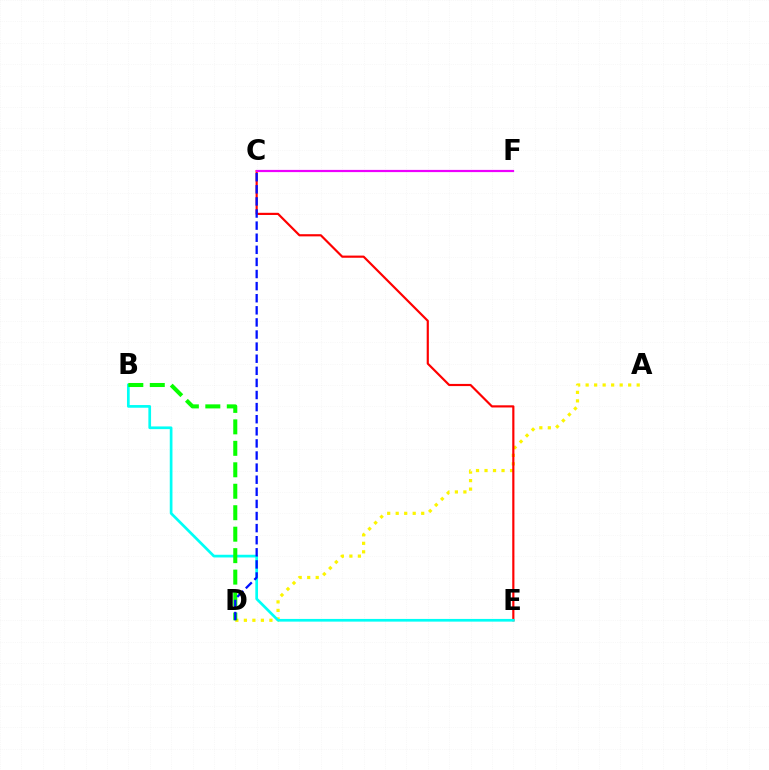{('A', 'D'): [{'color': '#fcf500', 'line_style': 'dotted', 'thickness': 2.31}], ('C', 'E'): [{'color': '#ff0000', 'line_style': 'solid', 'thickness': 1.57}], ('C', 'F'): [{'color': '#ee00ff', 'line_style': 'solid', 'thickness': 1.59}], ('B', 'E'): [{'color': '#00fff6', 'line_style': 'solid', 'thickness': 1.94}], ('B', 'D'): [{'color': '#08ff00', 'line_style': 'dashed', 'thickness': 2.92}], ('C', 'D'): [{'color': '#0010ff', 'line_style': 'dashed', 'thickness': 1.64}]}